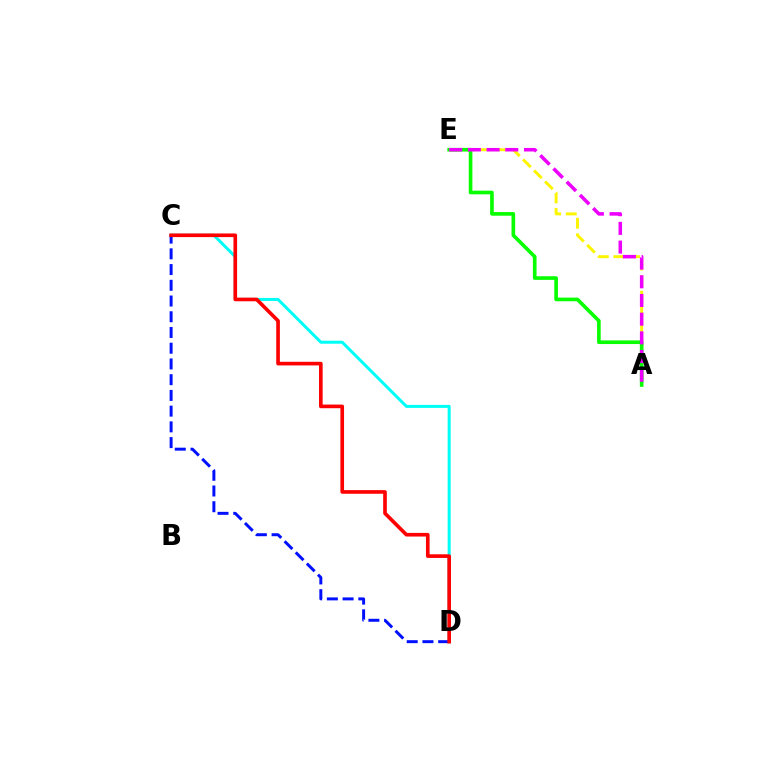{('C', 'D'): [{'color': '#00fff6', 'line_style': 'solid', 'thickness': 2.17}, {'color': '#0010ff', 'line_style': 'dashed', 'thickness': 2.14}, {'color': '#ff0000', 'line_style': 'solid', 'thickness': 2.62}], ('A', 'E'): [{'color': '#fcf500', 'line_style': 'dashed', 'thickness': 2.12}, {'color': '#08ff00', 'line_style': 'solid', 'thickness': 2.62}, {'color': '#ee00ff', 'line_style': 'dashed', 'thickness': 2.54}]}